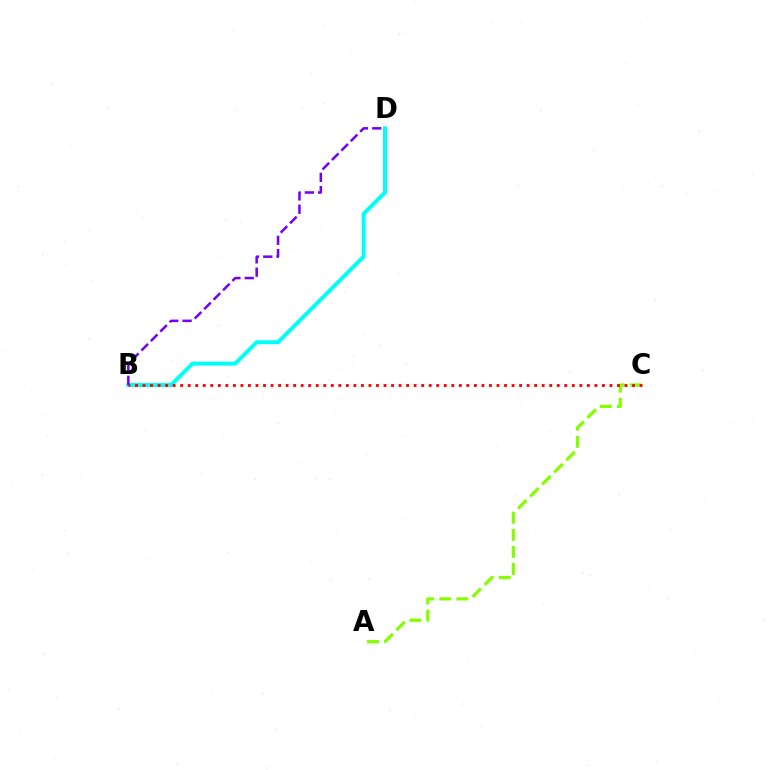{('B', 'D'): [{'color': '#00fff6', 'line_style': 'solid', 'thickness': 2.86}, {'color': '#7200ff', 'line_style': 'dashed', 'thickness': 1.81}], ('A', 'C'): [{'color': '#84ff00', 'line_style': 'dashed', 'thickness': 2.32}], ('B', 'C'): [{'color': '#ff0000', 'line_style': 'dotted', 'thickness': 2.05}]}